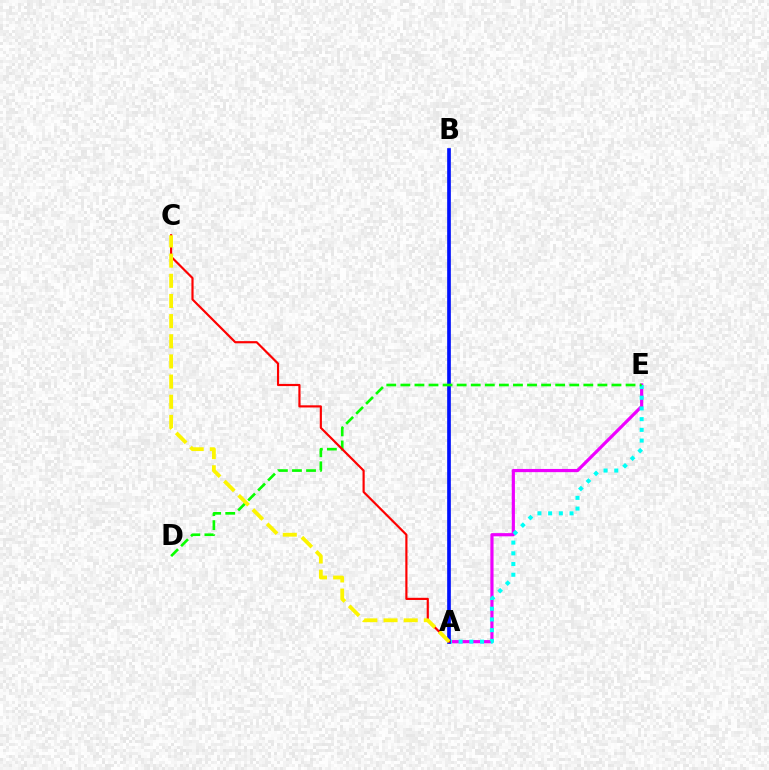{('A', 'E'): [{'color': '#ee00ff', 'line_style': 'solid', 'thickness': 2.3}, {'color': '#00fff6', 'line_style': 'dotted', 'thickness': 2.91}], ('A', 'B'): [{'color': '#0010ff', 'line_style': 'solid', 'thickness': 2.64}], ('D', 'E'): [{'color': '#08ff00', 'line_style': 'dashed', 'thickness': 1.91}], ('A', 'C'): [{'color': '#ff0000', 'line_style': 'solid', 'thickness': 1.56}, {'color': '#fcf500', 'line_style': 'dashed', 'thickness': 2.74}]}